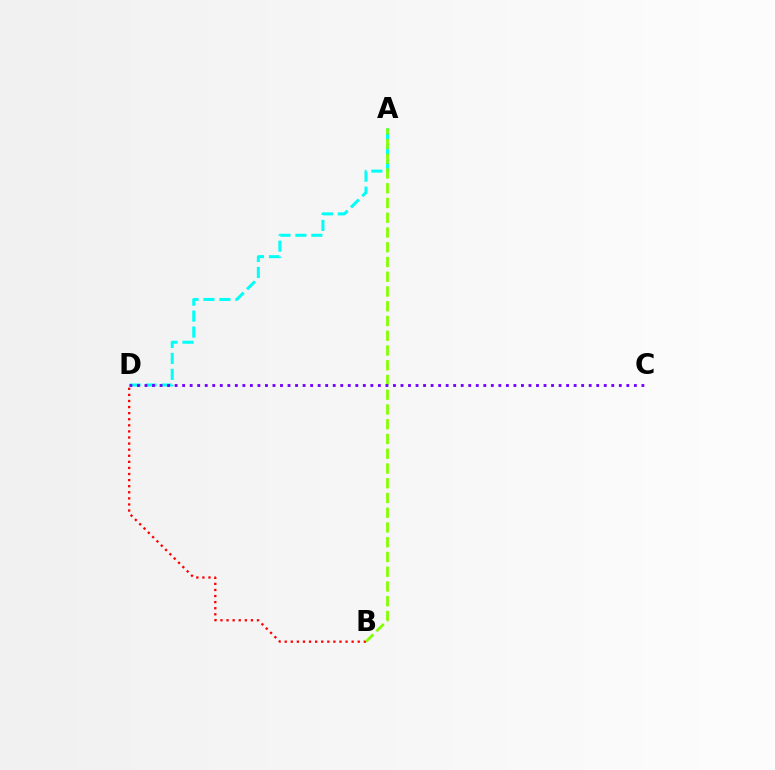{('B', 'D'): [{'color': '#ff0000', 'line_style': 'dotted', 'thickness': 1.65}], ('A', 'D'): [{'color': '#00fff6', 'line_style': 'dashed', 'thickness': 2.17}], ('A', 'B'): [{'color': '#84ff00', 'line_style': 'dashed', 'thickness': 2.0}], ('C', 'D'): [{'color': '#7200ff', 'line_style': 'dotted', 'thickness': 2.05}]}